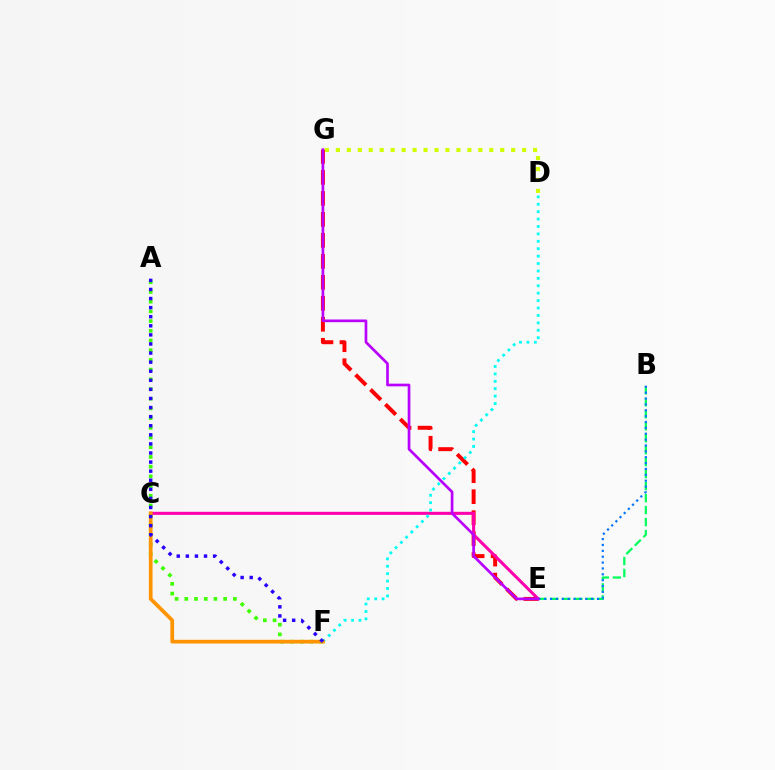{('D', 'G'): [{'color': '#d1ff00', 'line_style': 'dotted', 'thickness': 2.98}], ('E', 'G'): [{'color': '#ff0000', 'line_style': 'dashed', 'thickness': 2.85}, {'color': '#b900ff', 'line_style': 'solid', 'thickness': 1.93}], ('A', 'F'): [{'color': '#3dff00', 'line_style': 'dotted', 'thickness': 2.64}, {'color': '#2500ff', 'line_style': 'dotted', 'thickness': 2.47}], ('B', 'E'): [{'color': '#00ff5c', 'line_style': 'dashed', 'thickness': 1.63}, {'color': '#0074ff', 'line_style': 'dotted', 'thickness': 1.59}], ('C', 'E'): [{'color': '#ff00ac', 'line_style': 'solid', 'thickness': 2.2}], ('D', 'F'): [{'color': '#00fff6', 'line_style': 'dotted', 'thickness': 2.01}], ('C', 'F'): [{'color': '#ff9400', 'line_style': 'solid', 'thickness': 2.68}]}